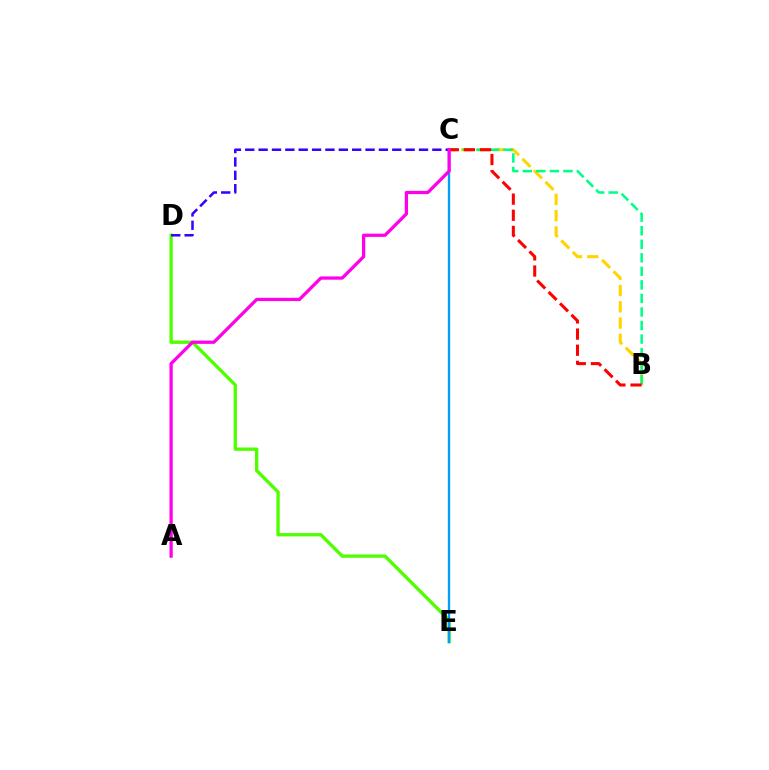{('B', 'C'): [{'color': '#ffd500', 'line_style': 'dashed', 'thickness': 2.21}, {'color': '#00ff86', 'line_style': 'dashed', 'thickness': 1.84}, {'color': '#ff0000', 'line_style': 'dashed', 'thickness': 2.19}], ('D', 'E'): [{'color': '#4fff00', 'line_style': 'solid', 'thickness': 2.4}], ('C', 'E'): [{'color': '#009eff', 'line_style': 'solid', 'thickness': 1.67}], ('C', 'D'): [{'color': '#3700ff', 'line_style': 'dashed', 'thickness': 1.82}], ('A', 'C'): [{'color': '#ff00ed', 'line_style': 'solid', 'thickness': 2.35}]}